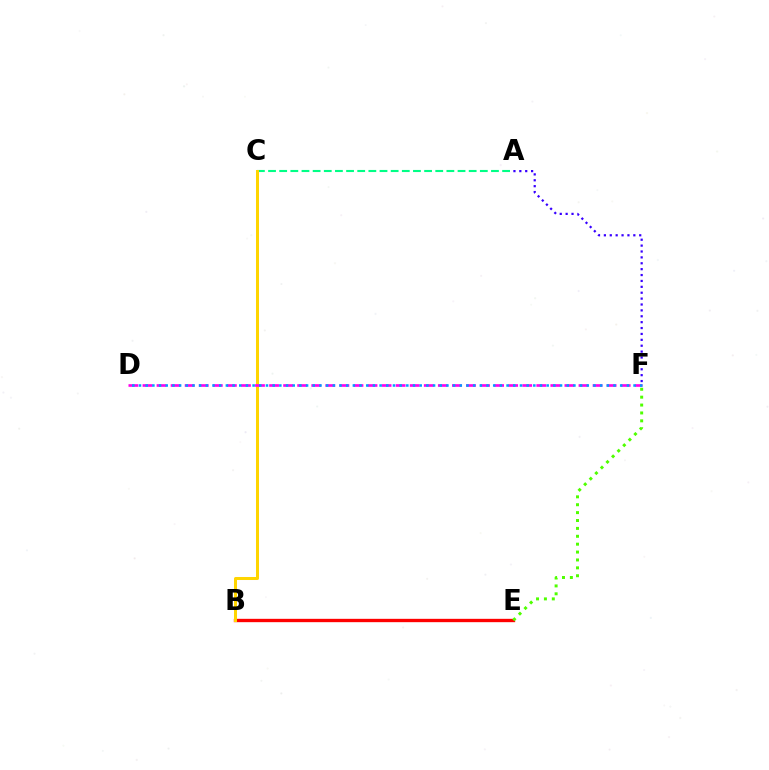{('A', 'C'): [{'color': '#00ff86', 'line_style': 'dashed', 'thickness': 1.51}], ('B', 'E'): [{'color': '#ff0000', 'line_style': 'solid', 'thickness': 2.41}], ('B', 'C'): [{'color': '#ffd500', 'line_style': 'solid', 'thickness': 2.17}], ('A', 'F'): [{'color': '#3700ff', 'line_style': 'dotted', 'thickness': 1.6}], ('E', 'F'): [{'color': '#4fff00', 'line_style': 'dotted', 'thickness': 2.14}], ('D', 'F'): [{'color': '#ff00ed', 'line_style': 'dashed', 'thickness': 1.91}, {'color': '#009eff', 'line_style': 'dotted', 'thickness': 1.82}]}